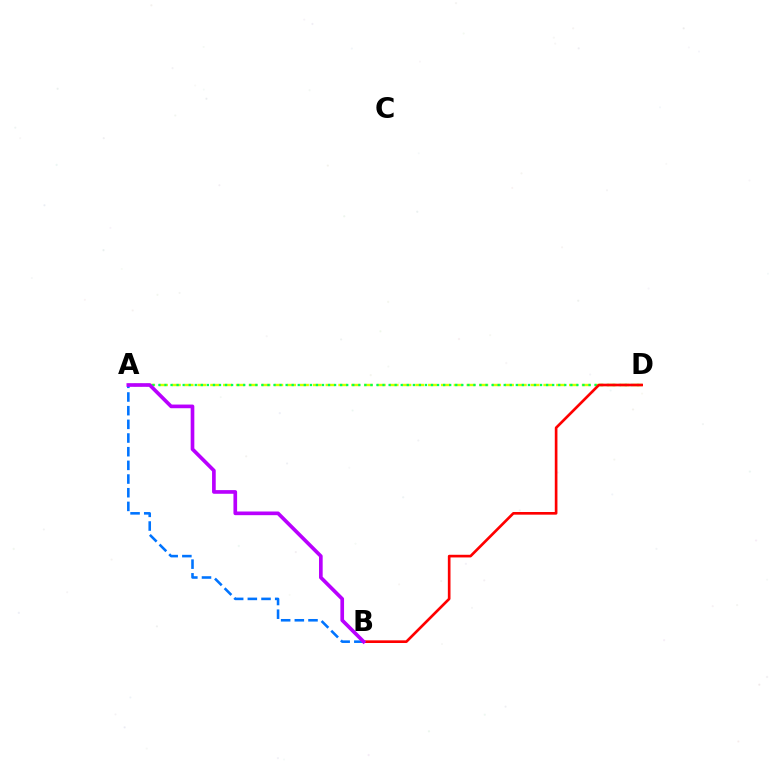{('A', 'D'): [{'color': '#d1ff00', 'line_style': 'dashed', 'thickness': 1.74}, {'color': '#00ff5c', 'line_style': 'dotted', 'thickness': 1.65}], ('A', 'B'): [{'color': '#0074ff', 'line_style': 'dashed', 'thickness': 1.86}, {'color': '#b900ff', 'line_style': 'solid', 'thickness': 2.64}], ('B', 'D'): [{'color': '#ff0000', 'line_style': 'solid', 'thickness': 1.91}]}